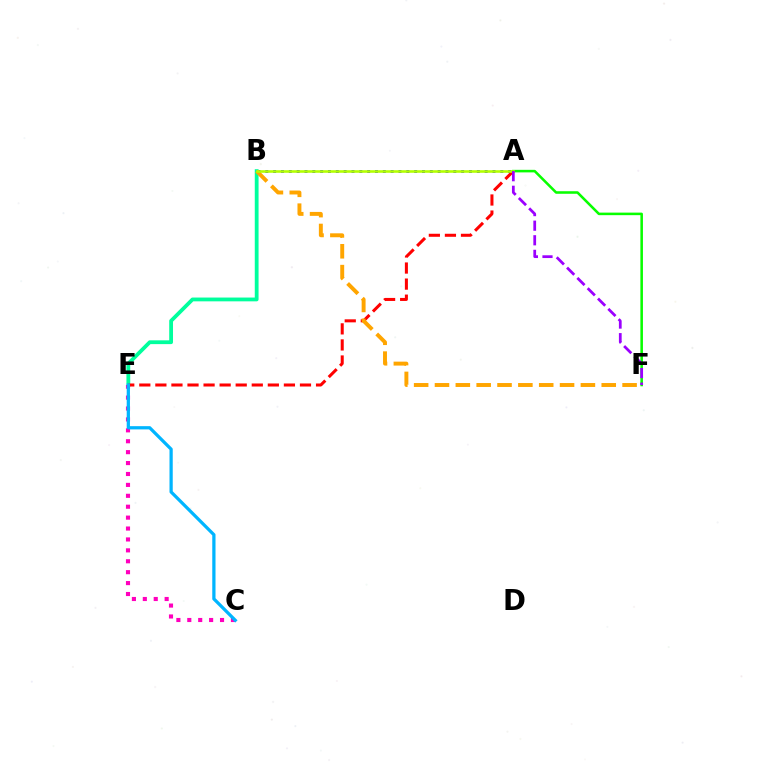{('A', 'B'): [{'color': '#0010ff', 'line_style': 'dotted', 'thickness': 2.13}, {'color': '#b3ff00', 'line_style': 'solid', 'thickness': 1.86}], ('B', 'E'): [{'color': '#00ff9d', 'line_style': 'solid', 'thickness': 2.73}], ('A', 'E'): [{'color': '#ff0000', 'line_style': 'dashed', 'thickness': 2.18}], ('A', 'F'): [{'color': '#08ff00', 'line_style': 'solid', 'thickness': 1.84}, {'color': '#9b00ff', 'line_style': 'dashed', 'thickness': 1.98}], ('B', 'F'): [{'color': '#ffa500', 'line_style': 'dashed', 'thickness': 2.83}], ('C', 'E'): [{'color': '#ff00bd', 'line_style': 'dotted', 'thickness': 2.96}, {'color': '#00b5ff', 'line_style': 'solid', 'thickness': 2.34}]}